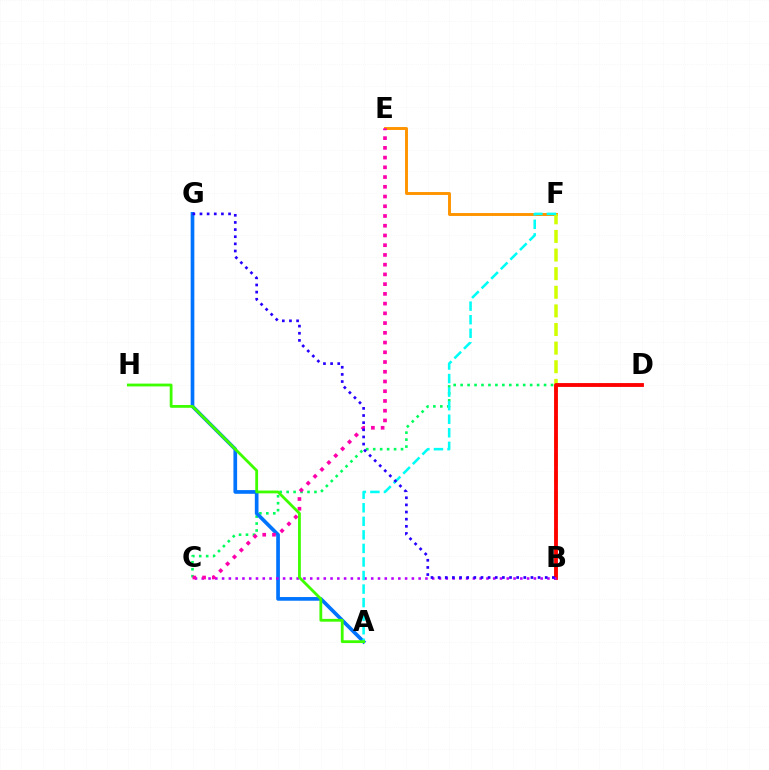{('E', 'F'): [{'color': '#ff9400', 'line_style': 'solid', 'thickness': 2.11}], ('B', 'F'): [{'color': '#d1ff00', 'line_style': 'dashed', 'thickness': 2.53}], ('C', 'D'): [{'color': '#00ff5c', 'line_style': 'dotted', 'thickness': 1.89}], ('B', 'D'): [{'color': '#ff0000', 'line_style': 'solid', 'thickness': 2.76}], ('A', 'G'): [{'color': '#0074ff', 'line_style': 'solid', 'thickness': 2.65}], ('B', 'C'): [{'color': '#b900ff', 'line_style': 'dotted', 'thickness': 1.84}], ('C', 'E'): [{'color': '#ff00ac', 'line_style': 'dotted', 'thickness': 2.64}], ('A', 'F'): [{'color': '#00fff6', 'line_style': 'dashed', 'thickness': 1.84}], ('B', 'G'): [{'color': '#2500ff', 'line_style': 'dotted', 'thickness': 1.94}], ('A', 'H'): [{'color': '#3dff00', 'line_style': 'solid', 'thickness': 2.02}]}